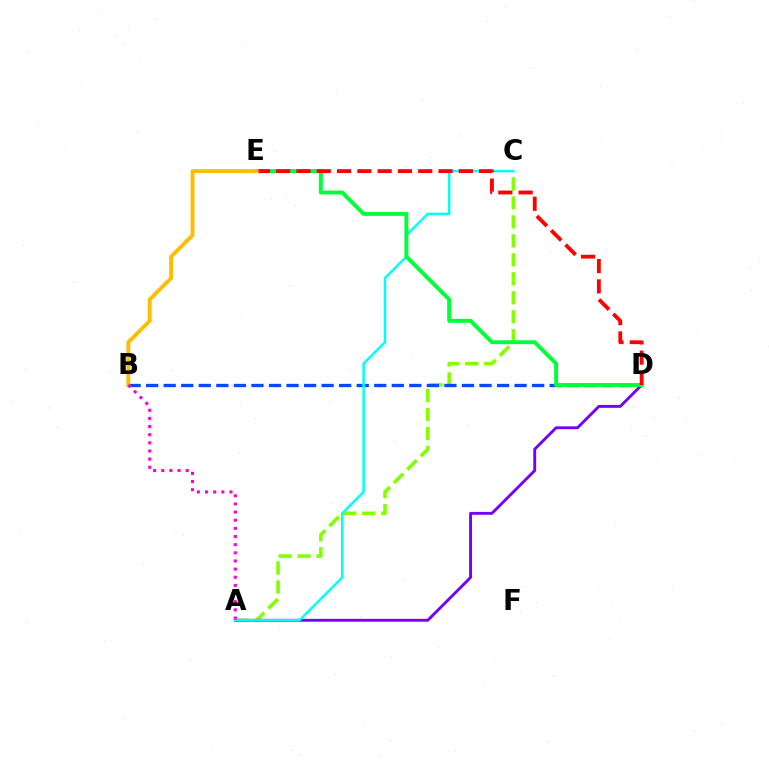{('A', 'C'): [{'color': '#84ff00', 'line_style': 'dashed', 'thickness': 2.58}, {'color': '#00fff6', 'line_style': 'solid', 'thickness': 1.8}], ('A', 'D'): [{'color': '#7200ff', 'line_style': 'solid', 'thickness': 2.07}], ('B', 'D'): [{'color': '#004bff', 'line_style': 'dashed', 'thickness': 2.38}], ('D', 'E'): [{'color': '#00ff39', 'line_style': 'solid', 'thickness': 2.82}, {'color': '#ff0000', 'line_style': 'dashed', 'thickness': 2.76}], ('B', 'E'): [{'color': '#ffbd00', 'line_style': 'solid', 'thickness': 2.78}], ('A', 'B'): [{'color': '#ff00cf', 'line_style': 'dotted', 'thickness': 2.21}]}